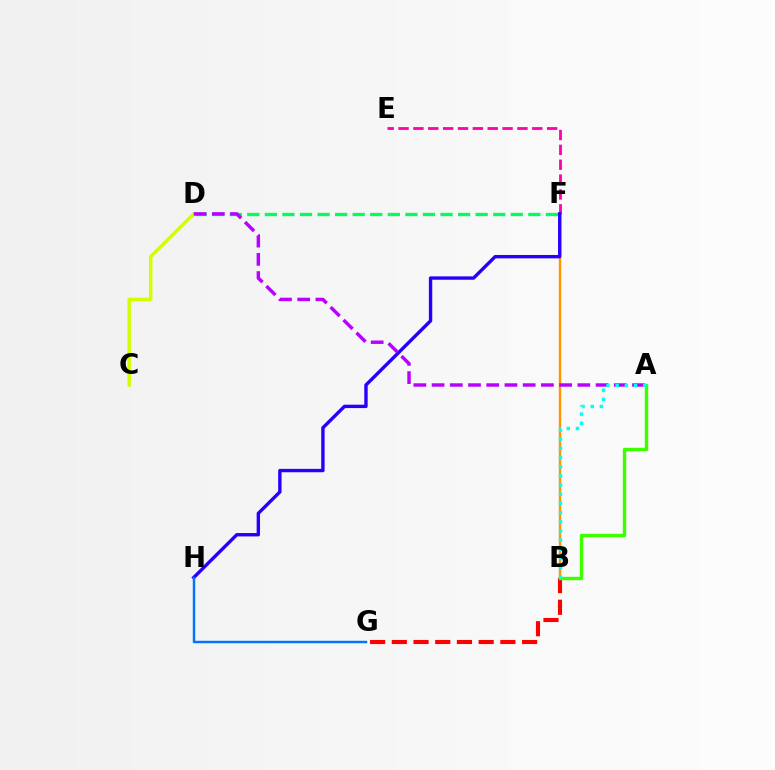{('B', 'F'): [{'color': '#ff9400', 'line_style': 'solid', 'thickness': 1.73}], ('E', 'F'): [{'color': '#ff00ac', 'line_style': 'dashed', 'thickness': 2.02}], ('B', 'G'): [{'color': '#ff0000', 'line_style': 'dashed', 'thickness': 2.95}], ('A', 'B'): [{'color': '#3dff00', 'line_style': 'solid', 'thickness': 2.46}, {'color': '#00fff6', 'line_style': 'dotted', 'thickness': 2.5}], ('D', 'F'): [{'color': '#00ff5c', 'line_style': 'dashed', 'thickness': 2.39}], ('F', 'H'): [{'color': '#2500ff', 'line_style': 'solid', 'thickness': 2.43}], ('C', 'D'): [{'color': '#d1ff00', 'line_style': 'solid', 'thickness': 2.51}], ('A', 'D'): [{'color': '#b900ff', 'line_style': 'dashed', 'thickness': 2.48}], ('G', 'H'): [{'color': '#0074ff', 'line_style': 'solid', 'thickness': 1.76}]}